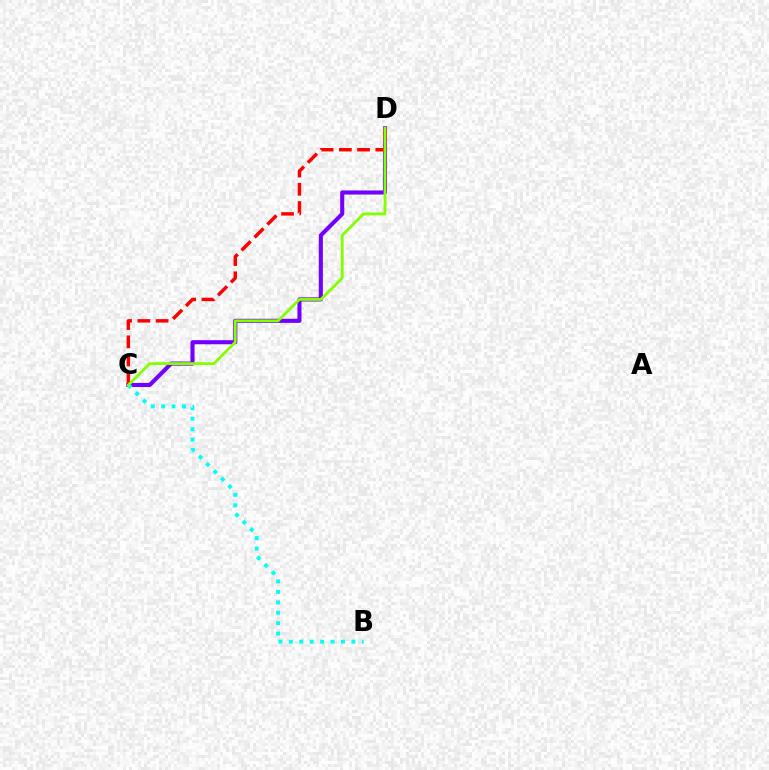{('C', 'D'): [{'color': '#7200ff', 'line_style': 'solid', 'thickness': 2.95}, {'color': '#ff0000', 'line_style': 'dashed', 'thickness': 2.48}, {'color': '#84ff00', 'line_style': 'solid', 'thickness': 2.03}], ('B', 'C'): [{'color': '#00fff6', 'line_style': 'dotted', 'thickness': 2.83}]}